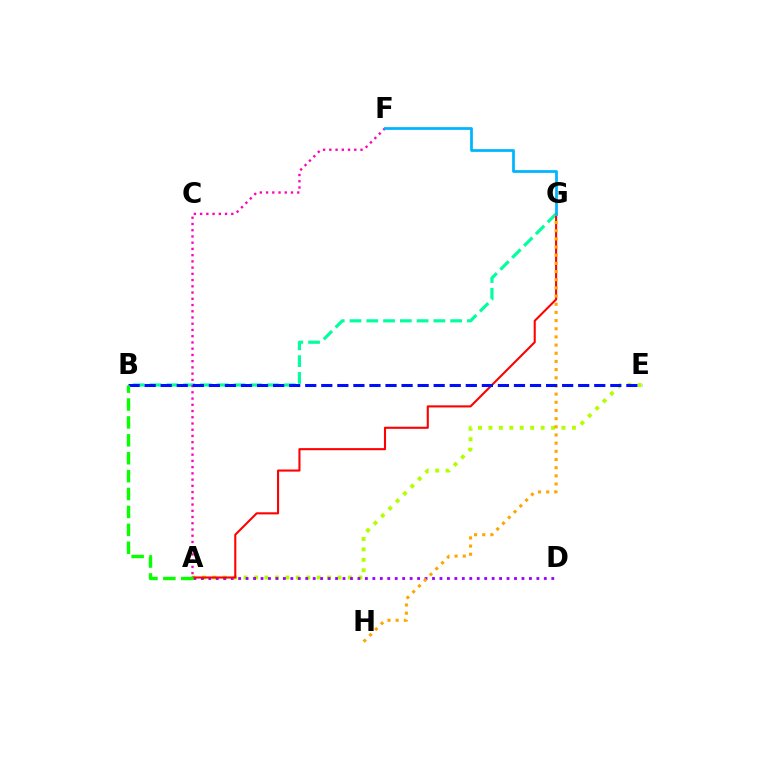{('A', 'E'): [{'color': '#b3ff00', 'line_style': 'dotted', 'thickness': 2.84}], ('A', 'D'): [{'color': '#9b00ff', 'line_style': 'dotted', 'thickness': 2.03}], ('B', 'G'): [{'color': '#00ff9d', 'line_style': 'dashed', 'thickness': 2.28}], ('A', 'G'): [{'color': '#ff0000', 'line_style': 'solid', 'thickness': 1.5}], ('A', 'F'): [{'color': '#ff00bd', 'line_style': 'dotted', 'thickness': 1.69}], ('G', 'H'): [{'color': '#ffa500', 'line_style': 'dotted', 'thickness': 2.22}], ('B', 'E'): [{'color': '#0010ff', 'line_style': 'dashed', 'thickness': 2.18}], ('F', 'G'): [{'color': '#00b5ff', 'line_style': 'solid', 'thickness': 1.98}], ('A', 'B'): [{'color': '#08ff00', 'line_style': 'dashed', 'thickness': 2.43}]}